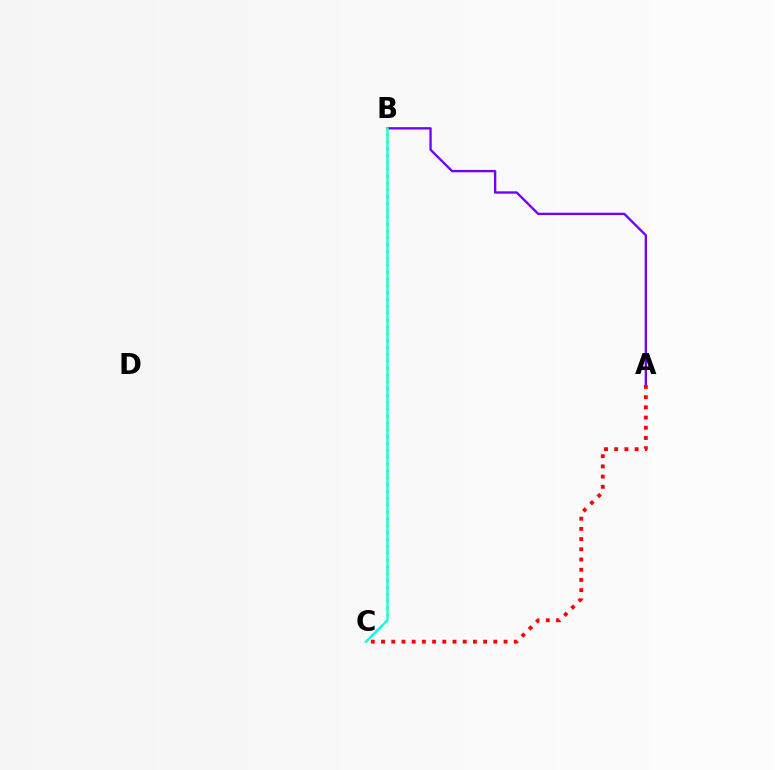{('A', 'B'): [{'color': '#7200ff', 'line_style': 'solid', 'thickness': 1.69}], ('B', 'C'): [{'color': '#84ff00', 'line_style': 'dotted', 'thickness': 1.86}, {'color': '#00fff6', 'line_style': 'solid', 'thickness': 1.6}], ('A', 'C'): [{'color': '#ff0000', 'line_style': 'dotted', 'thickness': 2.77}]}